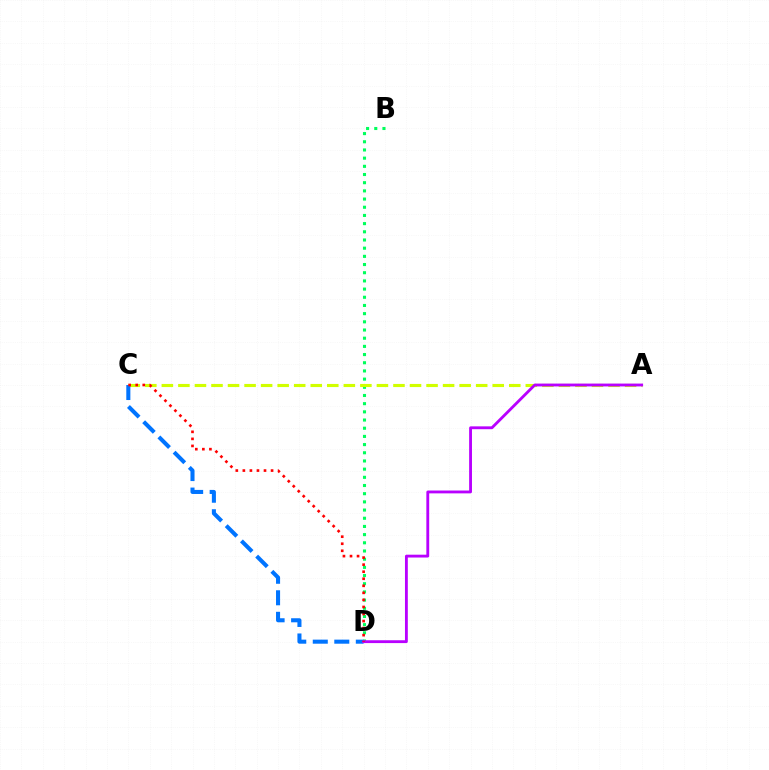{('B', 'D'): [{'color': '#00ff5c', 'line_style': 'dotted', 'thickness': 2.22}], ('A', 'C'): [{'color': '#d1ff00', 'line_style': 'dashed', 'thickness': 2.25}], ('C', 'D'): [{'color': '#0074ff', 'line_style': 'dashed', 'thickness': 2.92}, {'color': '#ff0000', 'line_style': 'dotted', 'thickness': 1.92}], ('A', 'D'): [{'color': '#b900ff', 'line_style': 'solid', 'thickness': 2.05}]}